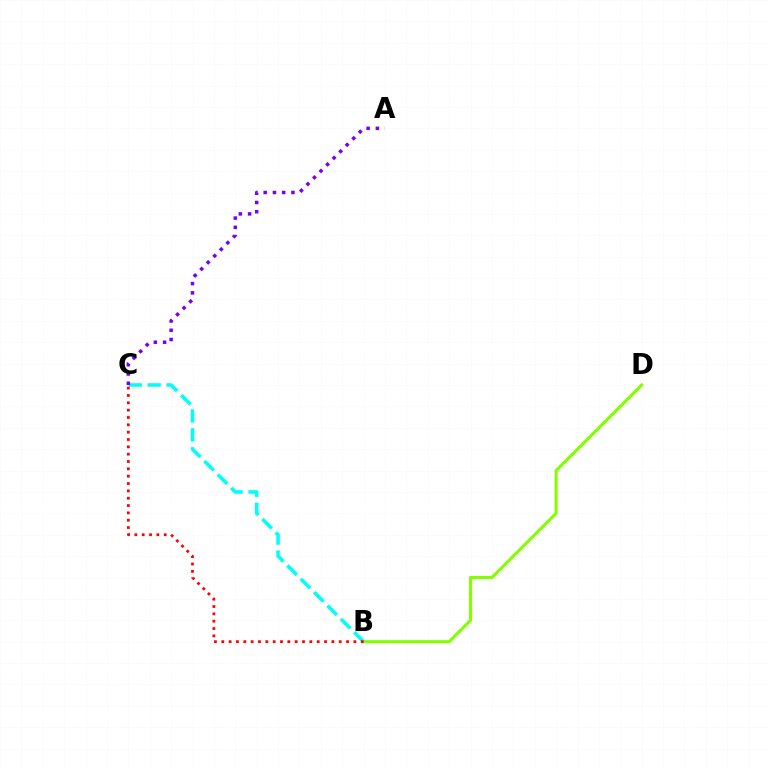{('B', 'D'): [{'color': '#84ff00', 'line_style': 'solid', 'thickness': 2.23}], ('B', 'C'): [{'color': '#00fff6', 'line_style': 'dashed', 'thickness': 2.57}, {'color': '#ff0000', 'line_style': 'dotted', 'thickness': 1.99}], ('A', 'C'): [{'color': '#7200ff', 'line_style': 'dotted', 'thickness': 2.51}]}